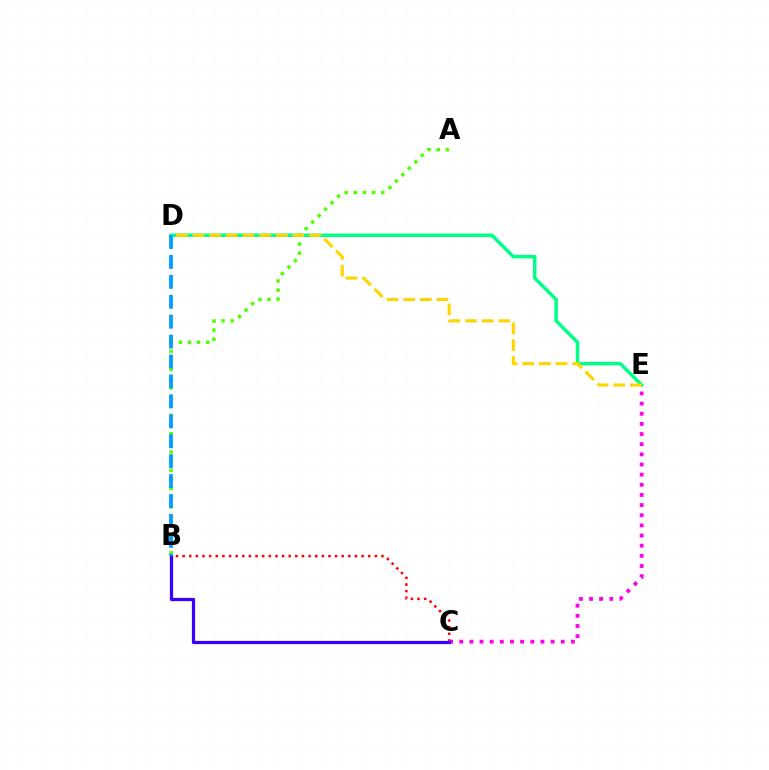{('B', 'C'): [{'color': '#ff0000', 'line_style': 'dotted', 'thickness': 1.8}, {'color': '#3700ff', 'line_style': 'solid', 'thickness': 2.33}], ('A', 'B'): [{'color': '#4fff00', 'line_style': 'dotted', 'thickness': 2.49}], ('C', 'E'): [{'color': '#ff00ed', 'line_style': 'dotted', 'thickness': 2.76}], ('D', 'E'): [{'color': '#00ff86', 'line_style': 'solid', 'thickness': 2.51}, {'color': '#ffd500', 'line_style': 'dashed', 'thickness': 2.26}], ('B', 'D'): [{'color': '#009eff', 'line_style': 'dashed', 'thickness': 2.71}]}